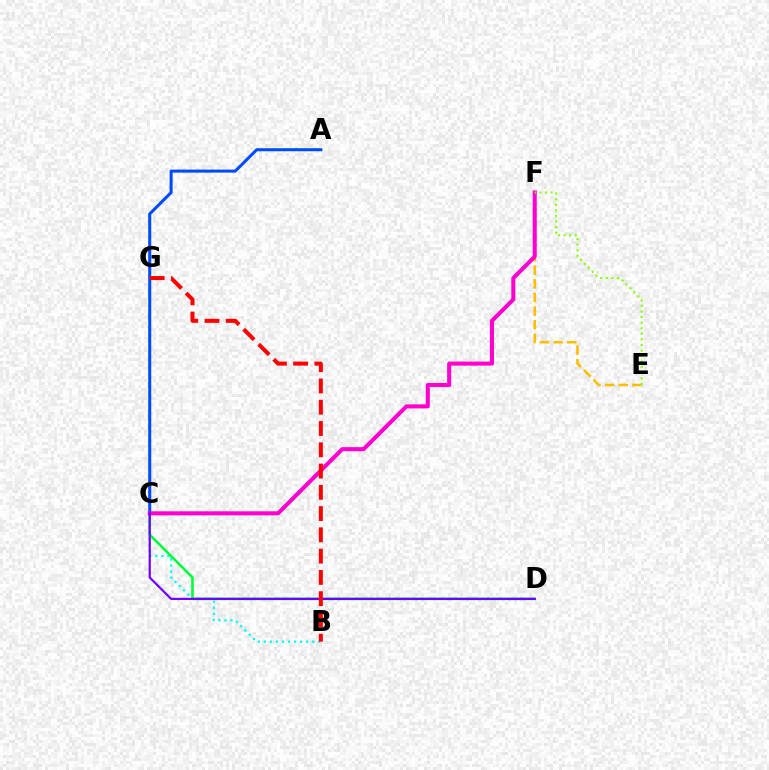{('E', 'F'): [{'color': '#ffbd00', 'line_style': 'dashed', 'thickness': 1.85}, {'color': '#84ff00', 'line_style': 'dotted', 'thickness': 1.51}], ('B', 'C'): [{'color': '#00fff6', 'line_style': 'dotted', 'thickness': 1.64}], ('A', 'C'): [{'color': '#004bff', 'line_style': 'solid', 'thickness': 2.19}], ('C', 'D'): [{'color': '#00ff39', 'line_style': 'solid', 'thickness': 1.87}, {'color': '#7200ff', 'line_style': 'solid', 'thickness': 1.59}], ('C', 'F'): [{'color': '#ff00cf', 'line_style': 'solid', 'thickness': 2.92}], ('B', 'G'): [{'color': '#ff0000', 'line_style': 'dashed', 'thickness': 2.89}]}